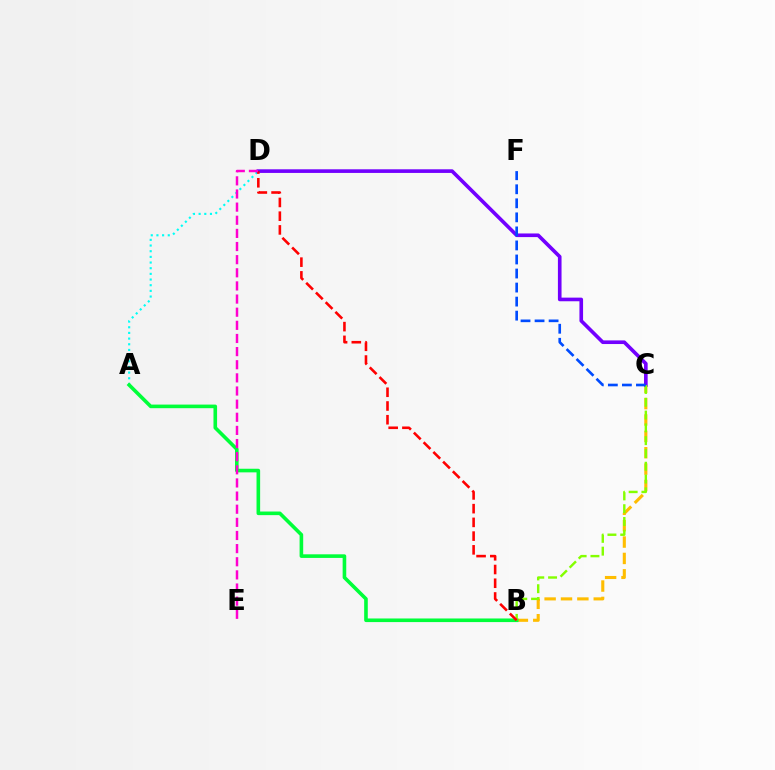{('B', 'C'): [{'color': '#ffbd00', 'line_style': 'dashed', 'thickness': 2.22}, {'color': '#84ff00', 'line_style': 'dashed', 'thickness': 1.74}], ('A', 'D'): [{'color': '#00fff6', 'line_style': 'dotted', 'thickness': 1.54}], ('C', 'D'): [{'color': '#7200ff', 'line_style': 'solid', 'thickness': 2.62}], ('A', 'B'): [{'color': '#00ff39', 'line_style': 'solid', 'thickness': 2.6}], ('C', 'F'): [{'color': '#004bff', 'line_style': 'dashed', 'thickness': 1.91}], ('B', 'D'): [{'color': '#ff0000', 'line_style': 'dashed', 'thickness': 1.87}], ('D', 'E'): [{'color': '#ff00cf', 'line_style': 'dashed', 'thickness': 1.78}]}